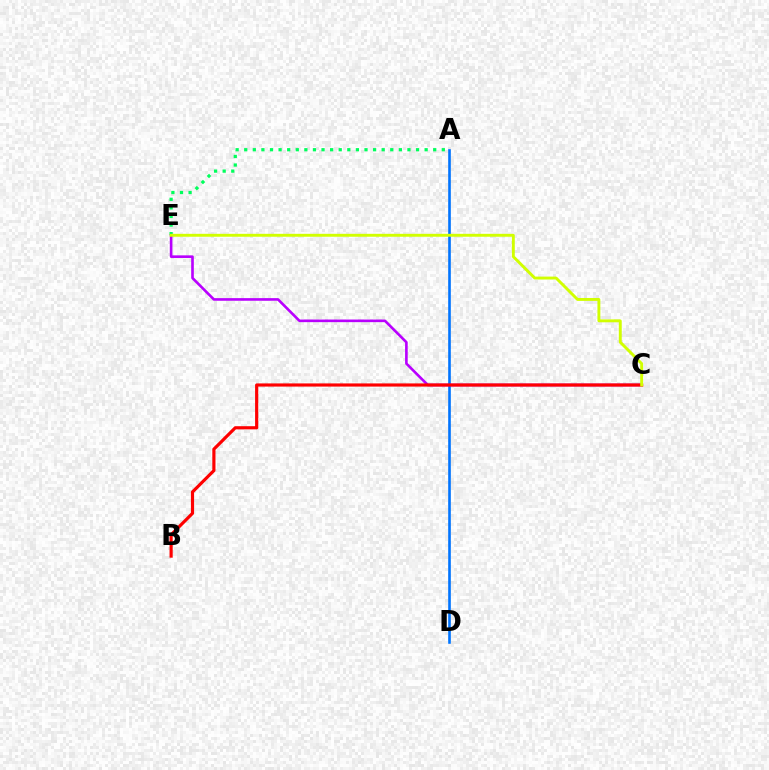{('A', 'D'): [{'color': '#0074ff', 'line_style': 'solid', 'thickness': 1.89}], ('A', 'E'): [{'color': '#00ff5c', 'line_style': 'dotted', 'thickness': 2.33}], ('C', 'E'): [{'color': '#b900ff', 'line_style': 'solid', 'thickness': 1.89}, {'color': '#d1ff00', 'line_style': 'solid', 'thickness': 2.1}], ('B', 'C'): [{'color': '#ff0000', 'line_style': 'solid', 'thickness': 2.28}]}